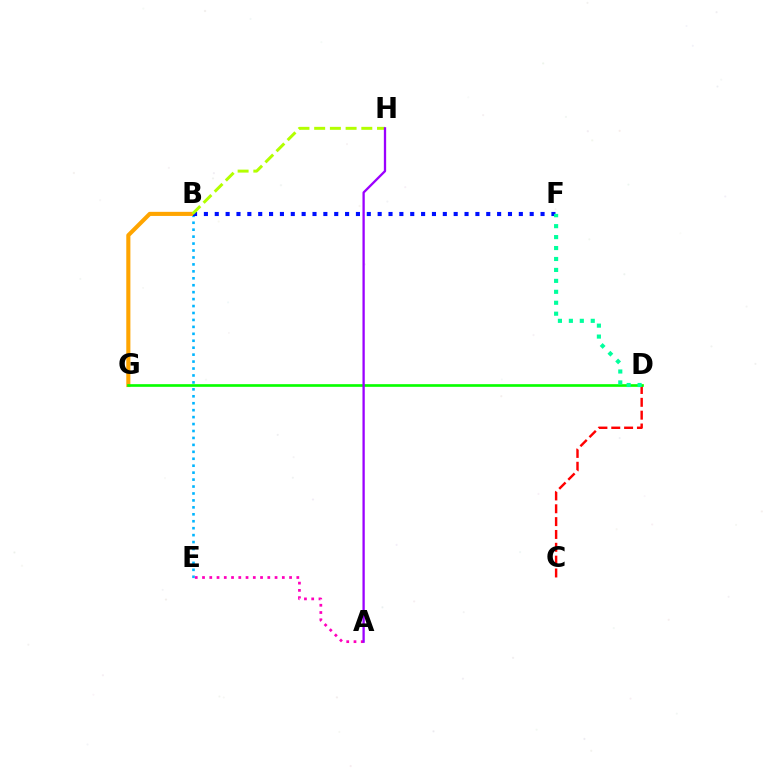{('B', 'E'): [{'color': '#00b5ff', 'line_style': 'dotted', 'thickness': 1.89}], ('B', 'G'): [{'color': '#ffa500', 'line_style': 'solid', 'thickness': 2.95}], ('A', 'E'): [{'color': '#ff00bd', 'line_style': 'dotted', 'thickness': 1.97}], ('B', 'F'): [{'color': '#0010ff', 'line_style': 'dotted', 'thickness': 2.95}], ('C', 'D'): [{'color': '#ff0000', 'line_style': 'dashed', 'thickness': 1.74}], ('B', 'H'): [{'color': '#b3ff00', 'line_style': 'dashed', 'thickness': 2.13}], ('D', 'G'): [{'color': '#08ff00', 'line_style': 'solid', 'thickness': 1.92}], ('D', 'F'): [{'color': '#00ff9d', 'line_style': 'dotted', 'thickness': 2.97}], ('A', 'H'): [{'color': '#9b00ff', 'line_style': 'solid', 'thickness': 1.66}]}